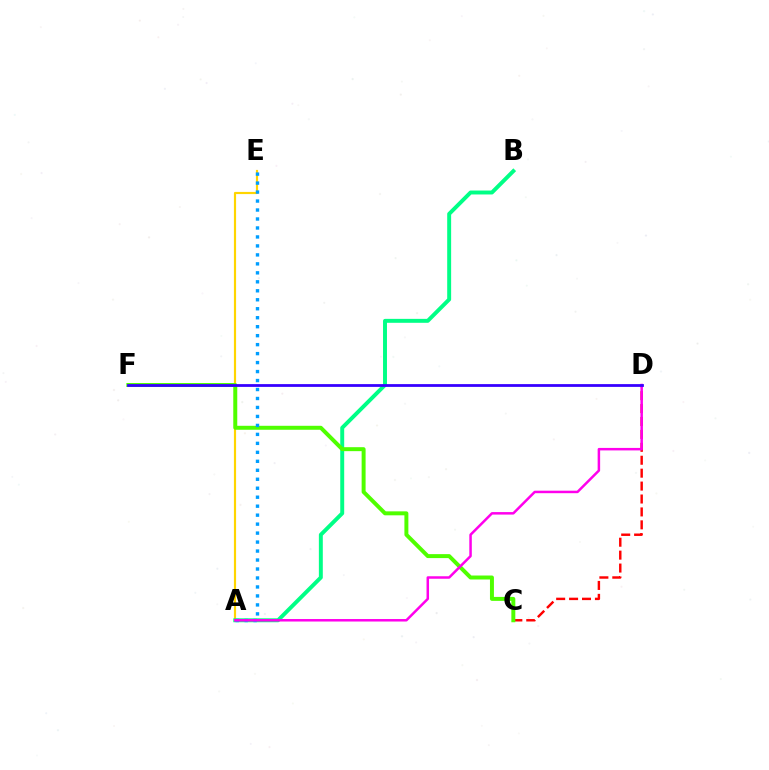{('C', 'D'): [{'color': '#ff0000', 'line_style': 'dashed', 'thickness': 1.76}], ('A', 'E'): [{'color': '#ffd500', 'line_style': 'solid', 'thickness': 1.57}, {'color': '#009eff', 'line_style': 'dotted', 'thickness': 2.44}], ('A', 'B'): [{'color': '#00ff86', 'line_style': 'solid', 'thickness': 2.83}], ('C', 'F'): [{'color': '#4fff00', 'line_style': 'solid', 'thickness': 2.86}], ('A', 'D'): [{'color': '#ff00ed', 'line_style': 'solid', 'thickness': 1.8}], ('D', 'F'): [{'color': '#3700ff', 'line_style': 'solid', 'thickness': 2.01}]}